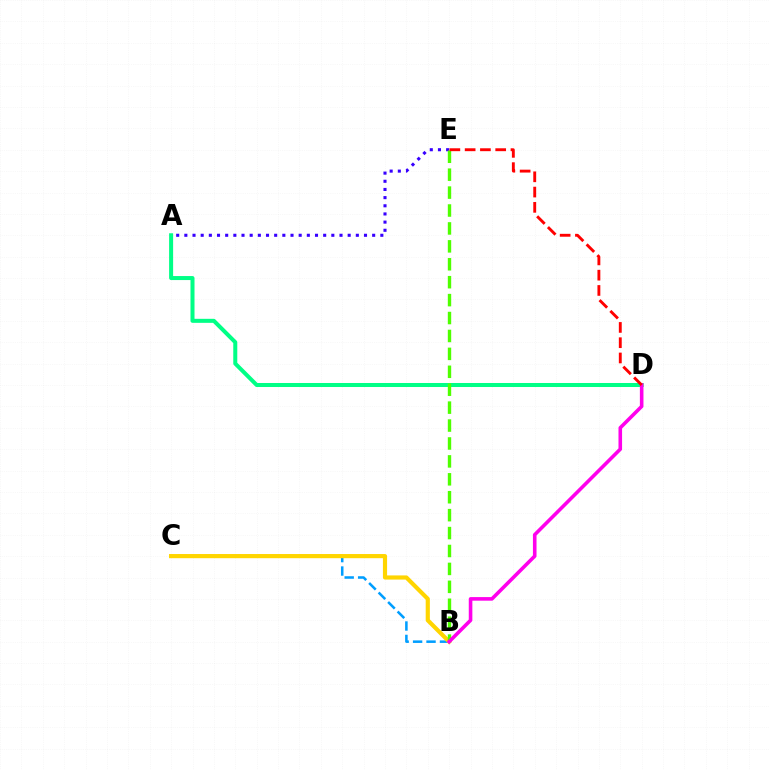{('A', 'E'): [{'color': '#3700ff', 'line_style': 'dotted', 'thickness': 2.22}], ('A', 'D'): [{'color': '#00ff86', 'line_style': 'solid', 'thickness': 2.89}], ('B', 'C'): [{'color': '#009eff', 'line_style': 'dashed', 'thickness': 1.83}, {'color': '#ffd500', 'line_style': 'solid', 'thickness': 2.99}], ('B', 'E'): [{'color': '#4fff00', 'line_style': 'dashed', 'thickness': 2.43}], ('B', 'D'): [{'color': '#ff00ed', 'line_style': 'solid', 'thickness': 2.58}], ('D', 'E'): [{'color': '#ff0000', 'line_style': 'dashed', 'thickness': 2.08}]}